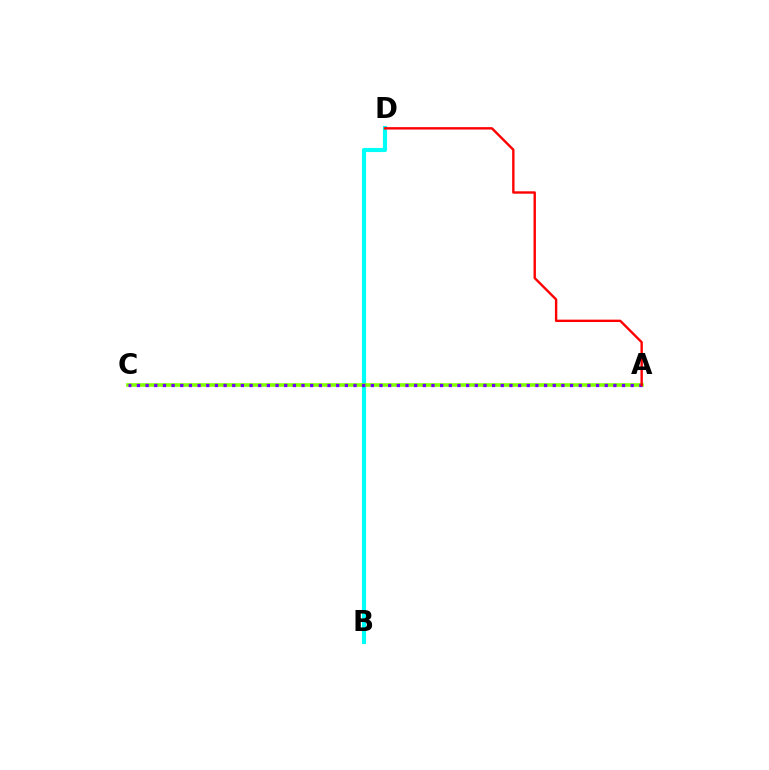{('B', 'D'): [{'color': '#00fff6', 'line_style': 'solid', 'thickness': 2.97}], ('A', 'C'): [{'color': '#84ff00', 'line_style': 'solid', 'thickness': 2.62}, {'color': '#7200ff', 'line_style': 'dotted', 'thickness': 2.35}], ('A', 'D'): [{'color': '#ff0000', 'line_style': 'solid', 'thickness': 1.72}]}